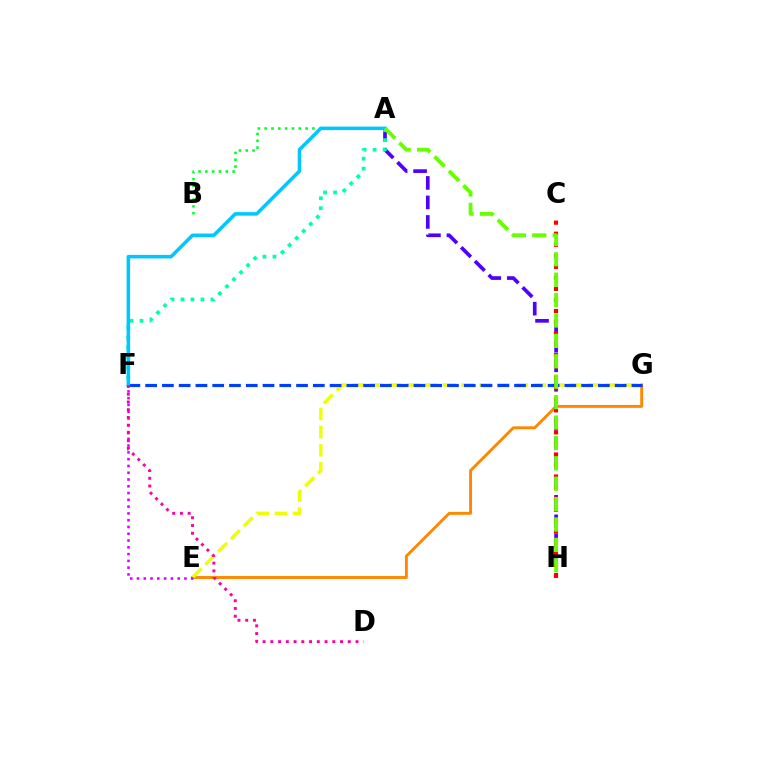{('A', 'B'): [{'color': '#00ff27', 'line_style': 'dotted', 'thickness': 1.85}], ('E', 'G'): [{'color': '#ff8800', 'line_style': 'solid', 'thickness': 2.09}, {'color': '#eeff00', 'line_style': 'dashed', 'thickness': 2.46}], ('F', 'G'): [{'color': '#003fff', 'line_style': 'dashed', 'thickness': 2.28}], ('A', 'H'): [{'color': '#4f00ff', 'line_style': 'dashed', 'thickness': 2.65}, {'color': '#66ff00', 'line_style': 'dashed', 'thickness': 2.77}], ('A', 'F'): [{'color': '#00ffaf', 'line_style': 'dotted', 'thickness': 2.71}, {'color': '#00c7ff', 'line_style': 'solid', 'thickness': 2.53}], ('E', 'F'): [{'color': '#d600ff', 'line_style': 'dotted', 'thickness': 1.84}], ('C', 'H'): [{'color': '#ff0000', 'line_style': 'dotted', 'thickness': 3.0}], ('D', 'F'): [{'color': '#ff00a0', 'line_style': 'dotted', 'thickness': 2.1}]}